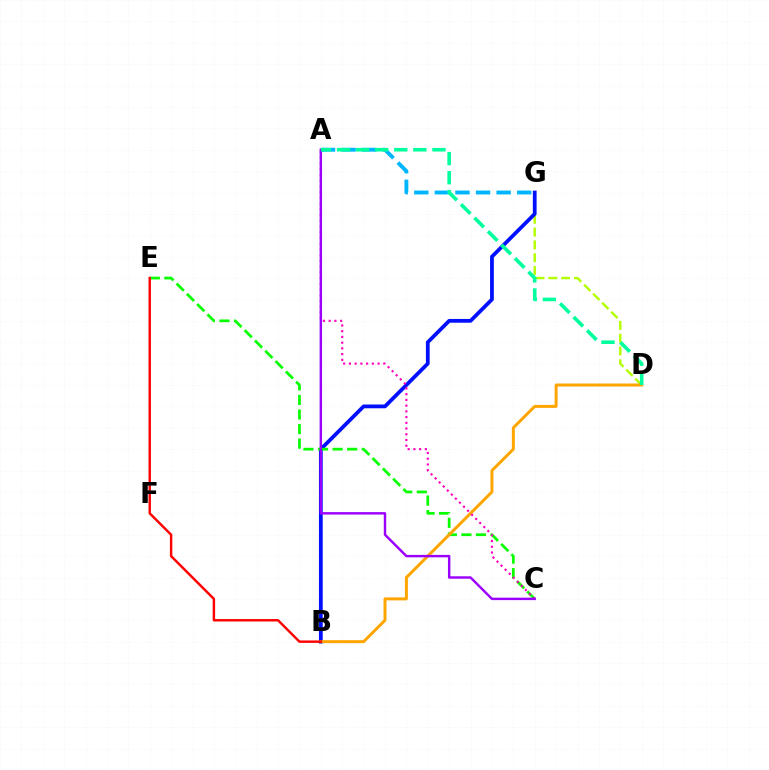{('A', 'G'): [{'color': '#00b5ff', 'line_style': 'dashed', 'thickness': 2.8}], ('D', 'G'): [{'color': '#b3ff00', 'line_style': 'dashed', 'thickness': 1.74}], ('B', 'G'): [{'color': '#0010ff', 'line_style': 'solid', 'thickness': 2.71}], ('C', 'E'): [{'color': '#08ff00', 'line_style': 'dashed', 'thickness': 1.98}], ('B', 'D'): [{'color': '#ffa500', 'line_style': 'solid', 'thickness': 2.14}], ('A', 'C'): [{'color': '#ff00bd', 'line_style': 'dotted', 'thickness': 1.56}, {'color': '#9b00ff', 'line_style': 'solid', 'thickness': 1.76}], ('A', 'D'): [{'color': '#00ff9d', 'line_style': 'dashed', 'thickness': 2.59}], ('B', 'E'): [{'color': '#ff0000', 'line_style': 'solid', 'thickness': 1.75}]}